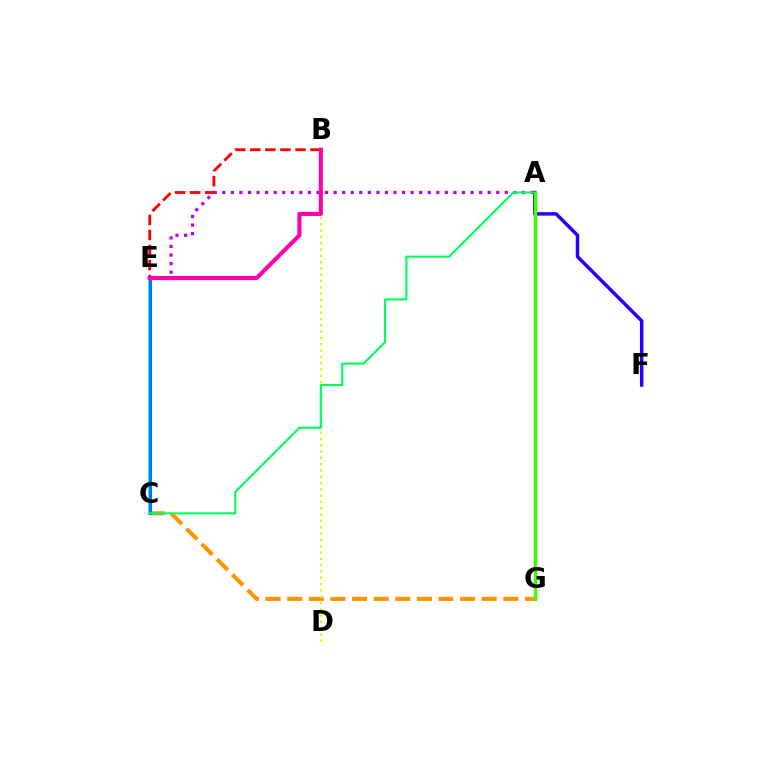{('C', 'G'): [{'color': '#ff9400', 'line_style': 'dashed', 'thickness': 2.94}], ('C', 'E'): [{'color': '#00fff6', 'line_style': 'solid', 'thickness': 2.78}, {'color': '#0074ff', 'line_style': 'solid', 'thickness': 2.23}], ('A', 'F'): [{'color': '#2500ff', 'line_style': 'solid', 'thickness': 2.49}], ('B', 'E'): [{'color': '#ff0000', 'line_style': 'dashed', 'thickness': 2.05}, {'color': '#ff00ac', 'line_style': 'solid', 'thickness': 2.96}], ('A', 'E'): [{'color': '#b900ff', 'line_style': 'dotted', 'thickness': 2.33}], ('B', 'D'): [{'color': '#d1ff00', 'line_style': 'dotted', 'thickness': 1.71}], ('A', 'C'): [{'color': '#00ff5c', 'line_style': 'solid', 'thickness': 1.51}], ('A', 'G'): [{'color': '#3dff00', 'line_style': 'solid', 'thickness': 2.49}]}